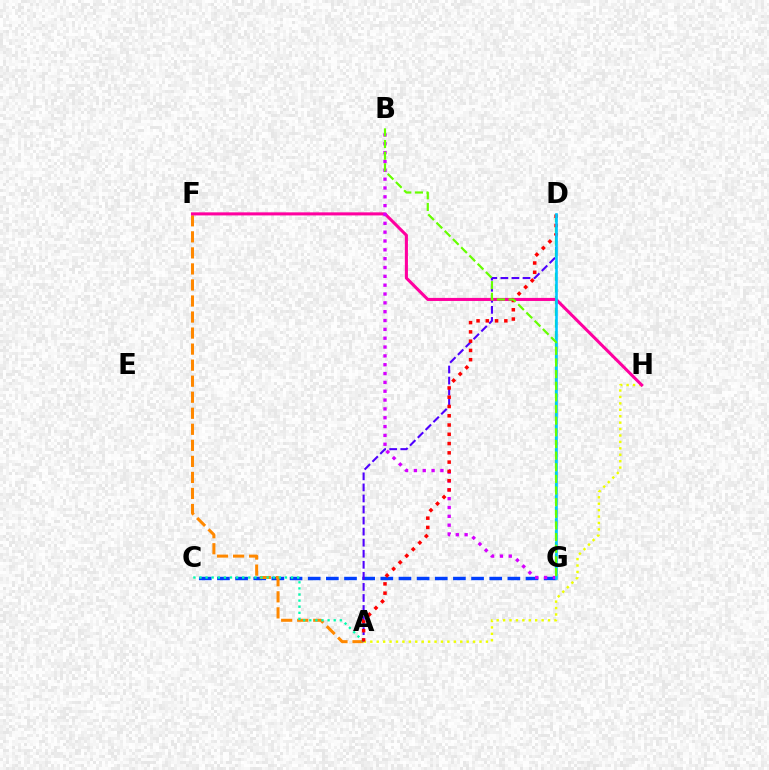{('C', 'G'): [{'color': '#003fff', 'line_style': 'dashed', 'thickness': 2.47}], ('A', 'D'): [{'color': '#4f00ff', 'line_style': 'dashed', 'thickness': 1.5}, {'color': '#ff0000', 'line_style': 'dotted', 'thickness': 2.52}], ('A', 'H'): [{'color': '#eeff00', 'line_style': 'dotted', 'thickness': 1.75}], ('D', 'G'): [{'color': '#00ff27', 'line_style': 'dashed', 'thickness': 1.59}, {'color': '#00c7ff', 'line_style': 'solid', 'thickness': 1.87}], ('A', 'F'): [{'color': '#ff8800', 'line_style': 'dashed', 'thickness': 2.18}], ('F', 'H'): [{'color': '#ff00a0', 'line_style': 'solid', 'thickness': 2.21}], ('B', 'G'): [{'color': '#d600ff', 'line_style': 'dotted', 'thickness': 2.4}, {'color': '#66ff00', 'line_style': 'dashed', 'thickness': 1.58}], ('A', 'C'): [{'color': '#00ffaf', 'line_style': 'dotted', 'thickness': 1.66}]}